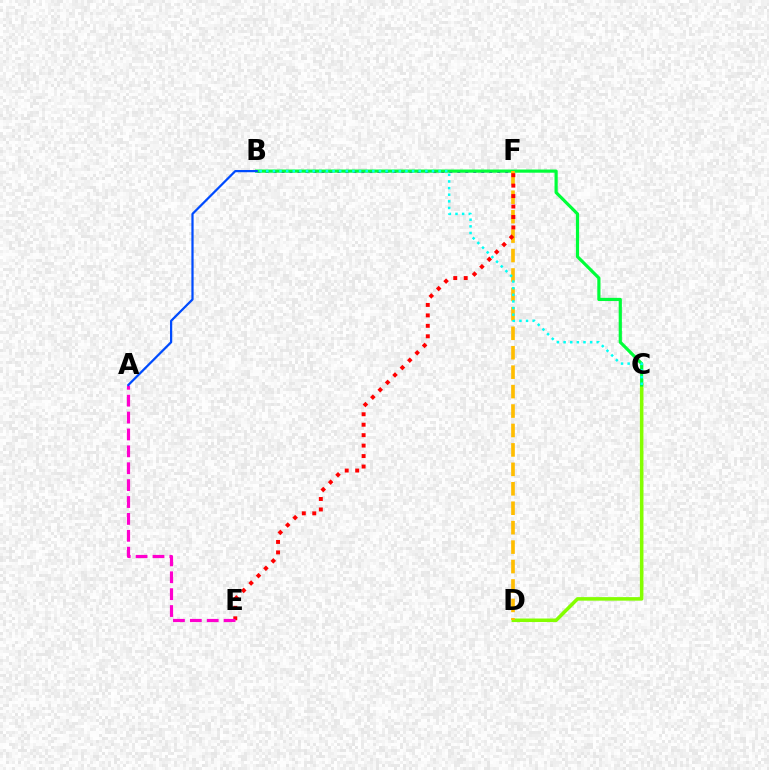{('B', 'F'): [{'color': '#7200ff', 'line_style': 'dotted', 'thickness': 2.17}], ('C', 'D'): [{'color': '#84ff00', 'line_style': 'solid', 'thickness': 2.55}], ('B', 'C'): [{'color': '#00ff39', 'line_style': 'solid', 'thickness': 2.29}, {'color': '#00fff6', 'line_style': 'dotted', 'thickness': 1.8}], ('D', 'F'): [{'color': '#ffbd00', 'line_style': 'dashed', 'thickness': 2.64}], ('E', 'F'): [{'color': '#ff0000', 'line_style': 'dotted', 'thickness': 2.84}], ('A', 'E'): [{'color': '#ff00cf', 'line_style': 'dashed', 'thickness': 2.29}], ('A', 'B'): [{'color': '#004bff', 'line_style': 'solid', 'thickness': 1.61}]}